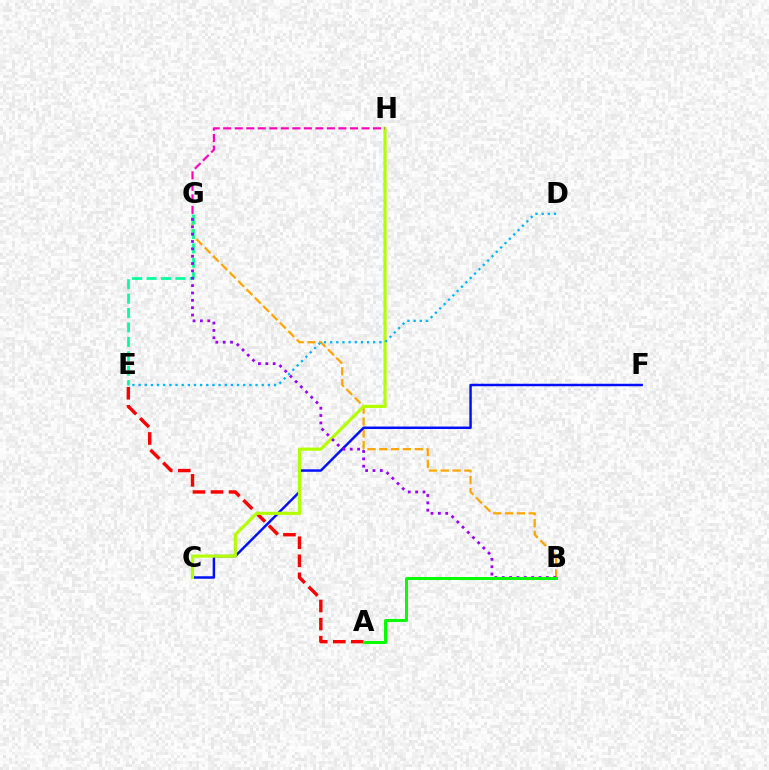{('B', 'G'): [{'color': '#ffa500', 'line_style': 'dashed', 'thickness': 1.61}, {'color': '#9b00ff', 'line_style': 'dotted', 'thickness': 2.0}], ('A', 'E'): [{'color': '#ff0000', 'line_style': 'dashed', 'thickness': 2.45}], ('C', 'F'): [{'color': '#0010ff', 'line_style': 'solid', 'thickness': 1.78}], ('E', 'G'): [{'color': '#00ff9d', 'line_style': 'dashed', 'thickness': 1.96}], ('C', 'H'): [{'color': '#b3ff00', 'line_style': 'solid', 'thickness': 2.28}], ('G', 'H'): [{'color': '#ff00bd', 'line_style': 'dashed', 'thickness': 1.57}], ('A', 'B'): [{'color': '#08ff00', 'line_style': 'solid', 'thickness': 2.15}], ('D', 'E'): [{'color': '#00b5ff', 'line_style': 'dotted', 'thickness': 1.67}]}